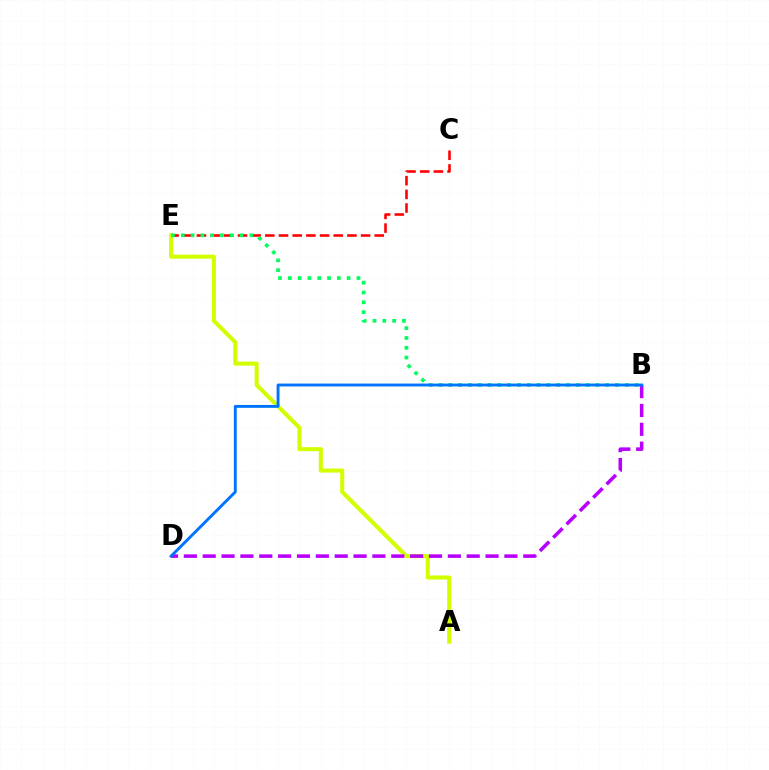{('C', 'E'): [{'color': '#ff0000', 'line_style': 'dashed', 'thickness': 1.86}], ('A', 'E'): [{'color': '#d1ff00', 'line_style': 'solid', 'thickness': 2.92}], ('B', 'E'): [{'color': '#00ff5c', 'line_style': 'dotted', 'thickness': 2.66}], ('B', 'D'): [{'color': '#b900ff', 'line_style': 'dashed', 'thickness': 2.56}, {'color': '#0074ff', 'line_style': 'solid', 'thickness': 2.09}]}